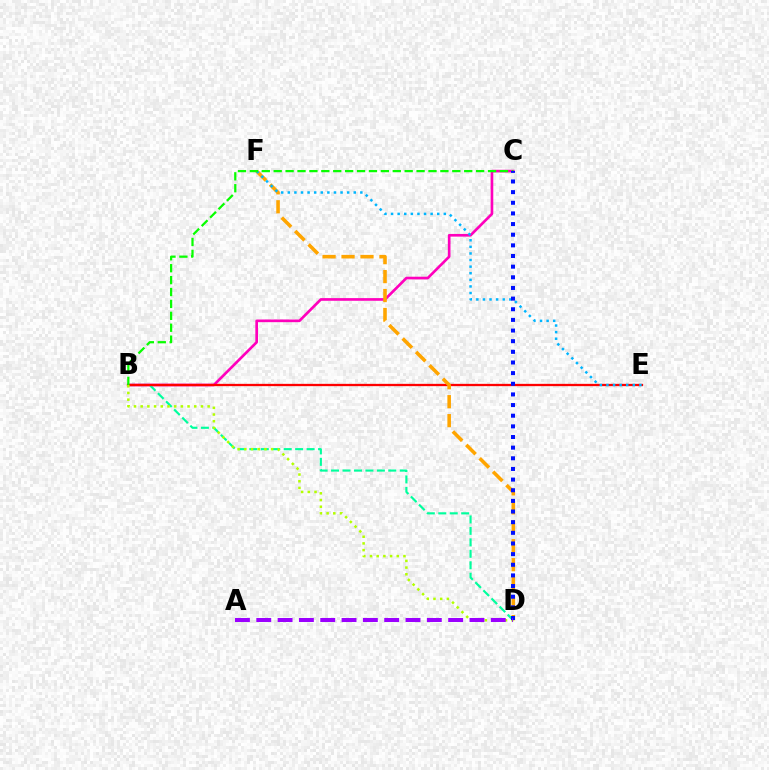{('B', 'C'): [{'color': '#ff00bd', 'line_style': 'solid', 'thickness': 1.92}, {'color': '#08ff00', 'line_style': 'dashed', 'thickness': 1.62}], ('B', 'D'): [{'color': '#00ff9d', 'line_style': 'dashed', 'thickness': 1.56}, {'color': '#b3ff00', 'line_style': 'dotted', 'thickness': 1.82}], ('B', 'E'): [{'color': '#ff0000', 'line_style': 'solid', 'thickness': 1.66}], ('D', 'F'): [{'color': '#ffa500', 'line_style': 'dashed', 'thickness': 2.58}], ('E', 'F'): [{'color': '#00b5ff', 'line_style': 'dotted', 'thickness': 1.79}], ('C', 'D'): [{'color': '#0010ff', 'line_style': 'dotted', 'thickness': 2.89}], ('A', 'D'): [{'color': '#9b00ff', 'line_style': 'dashed', 'thickness': 2.9}]}